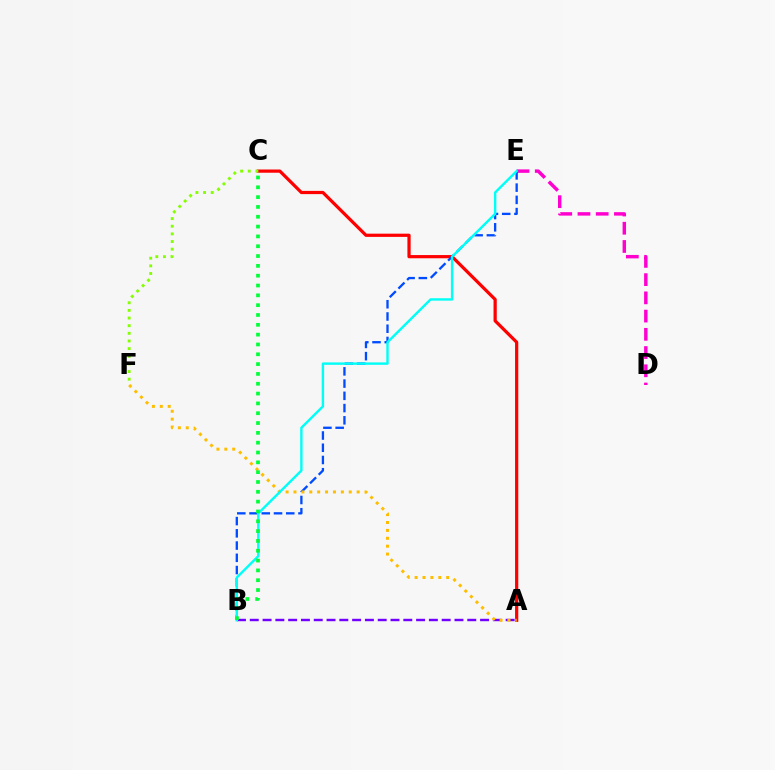{('A', 'B'): [{'color': '#7200ff', 'line_style': 'dashed', 'thickness': 1.74}], ('D', 'E'): [{'color': '#ff00cf', 'line_style': 'dashed', 'thickness': 2.48}], ('A', 'C'): [{'color': '#ff0000', 'line_style': 'solid', 'thickness': 2.32}], ('B', 'E'): [{'color': '#004bff', 'line_style': 'dashed', 'thickness': 1.66}, {'color': '#00fff6', 'line_style': 'solid', 'thickness': 1.74}], ('C', 'F'): [{'color': '#84ff00', 'line_style': 'dotted', 'thickness': 2.08}], ('A', 'F'): [{'color': '#ffbd00', 'line_style': 'dotted', 'thickness': 2.14}], ('B', 'C'): [{'color': '#00ff39', 'line_style': 'dotted', 'thickness': 2.67}]}